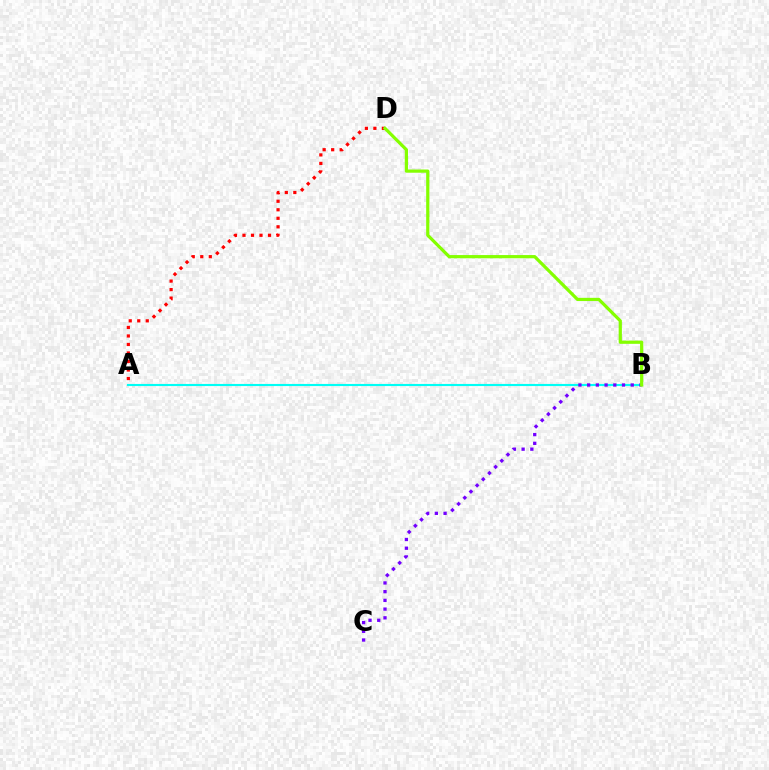{('A', 'D'): [{'color': '#ff0000', 'line_style': 'dotted', 'thickness': 2.31}], ('A', 'B'): [{'color': '#00fff6', 'line_style': 'solid', 'thickness': 1.53}], ('B', 'C'): [{'color': '#7200ff', 'line_style': 'dotted', 'thickness': 2.37}], ('B', 'D'): [{'color': '#84ff00', 'line_style': 'solid', 'thickness': 2.31}]}